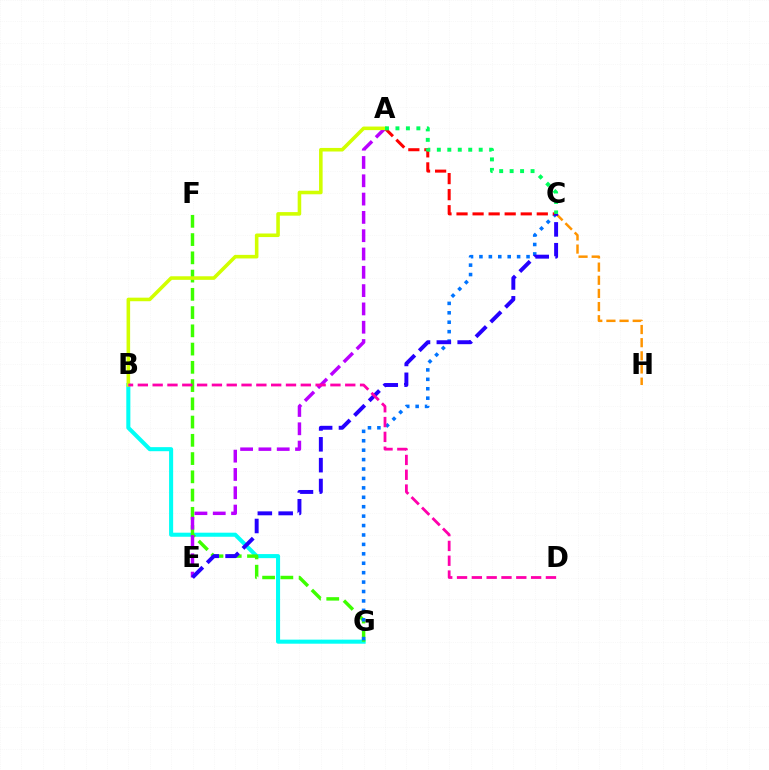{('B', 'G'): [{'color': '#00fff6', 'line_style': 'solid', 'thickness': 2.92}], ('F', 'G'): [{'color': '#3dff00', 'line_style': 'dashed', 'thickness': 2.48}], ('A', 'E'): [{'color': '#b900ff', 'line_style': 'dashed', 'thickness': 2.49}], ('C', 'G'): [{'color': '#0074ff', 'line_style': 'dotted', 'thickness': 2.56}], ('C', 'H'): [{'color': '#ff9400', 'line_style': 'dashed', 'thickness': 1.79}], ('A', 'C'): [{'color': '#ff0000', 'line_style': 'dashed', 'thickness': 2.18}, {'color': '#00ff5c', 'line_style': 'dotted', 'thickness': 2.84}], ('A', 'B'): [{'color': '#d1ff00', 'line_style': 'solid', 'thickness': 2.57}], ('C', 'E'): [{'color': '#2500ff', 'line_style': 'dashed', 'thickness': 2.83}], ('B', 'D'): [{'color': '#ff00ac', 'line_style': 'dashed', 'thickness': 2.01}]}